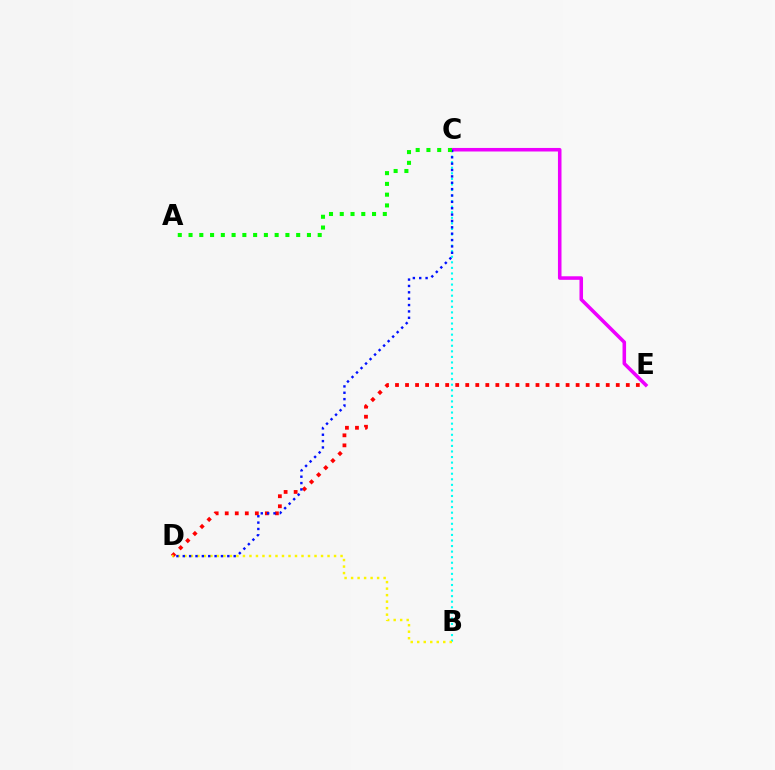{('C', 'E'): [{'color': '#ee00ff', 'line_style': 'solid', 'thickness': 2.55}], ('B', 'C'): [{'color': '#00fff6', 'line_style': 'dotted', 'thickness': 1.51}], ('D', 'E'): [{'color': '#ff0000', 'line_style': 'dotted', 'thickness': 2.73}], ('B', 'D'): [{'color': '#fcf500', 'line_style': 'dotted', 'thickness': 1.77}], ('C', 'D'): [{'color': '#0010ff', 'line_style': 'dotted', 'thickness': 1.73}], ('A', 'C'): [{'color': '#08ff00', 'line_style': 'dotted', 'thickness': 2.92}]}